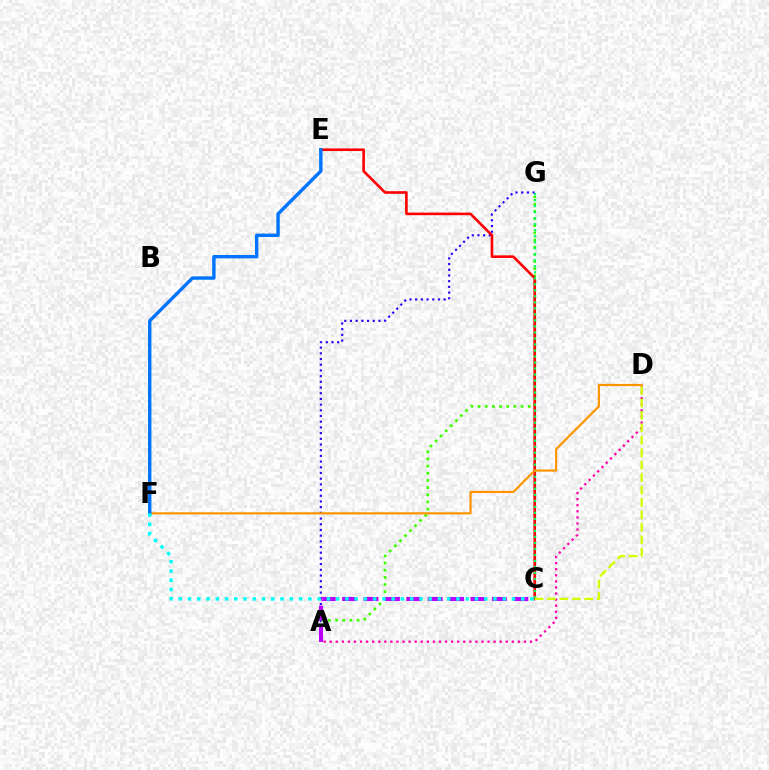{('A', 'G'): [{'color': '#2500ff', 'line_style': 'dotted', 'thickness': 1.55}, {'color': '#3dff00', 'line_style': 'dotted', 'thickness': 1.95}], ('C', 'E'): [{'color': '#ff0000', 'line_style': 'solid', 'thickness': 1.89}], ('C', 'G'): [{'color': '#00ff5c', 'line_style': 'dotted', 'thickness': 1.63}], ('A', 'D'): [{'color': '#ff00ac', 'line_style': 'dotted', 'thickness': 1.65}], ('A', 'C'): [{'color': '#b900ff', 'line_style': 'dashed', 'thickness': 2.91}], ('D', 'F'): [{'color': '#ff9400', 'line_style': 'solid', 'thickness': 1.57}], ('E', 'F'): [{'color': '#0074ff', 'line_style': 'solid', 'thickness': 2.45}], ('C', 'F'): [{'color': '#00fff6', 'line_style': 'dotted', 'thickness': 2.51}], ('C', 'D'): [{'color': '#d1ff00', 'line_style': 'dashed', 'thickness': 1.69}]}